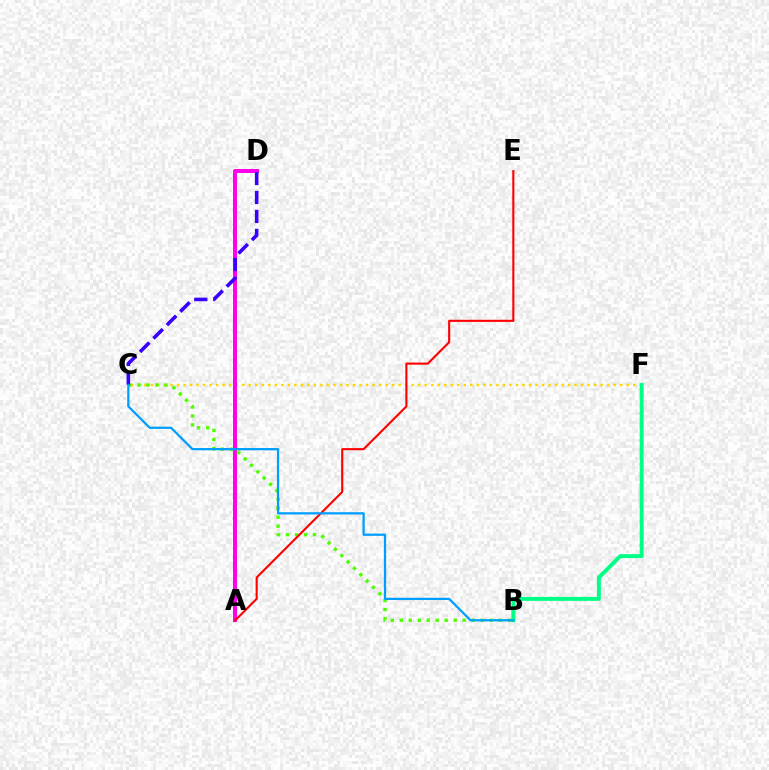{('C', 'F'): [{'color': '#ffd500', 'line_style': 'dotted', 'thickness': 1.77}], ('A', 'D'): [{'color': '#ff00ed', 'line_style': 'solid', 'thickness': 2.86}], ('B', 'C'): [{'color': '#4fff00', 'line_style': 'dotted', 'thickness': 2.44}, {'color': '#009eff', 'line_style': 'solid', 'thickness': 1.62}], ('C', 'D'): [{'color': '#3700ff', 'line_style': 'dashed', 'thickness': 2.58}], ('A', 'E'): [{'color': '#ff0000', 'line_style': 'solid', 'thickness': 1.52}], ('B', 'F'): [{'color': '#00ff86', 'line_style': 'solid', 'thickness': 2.83}]}